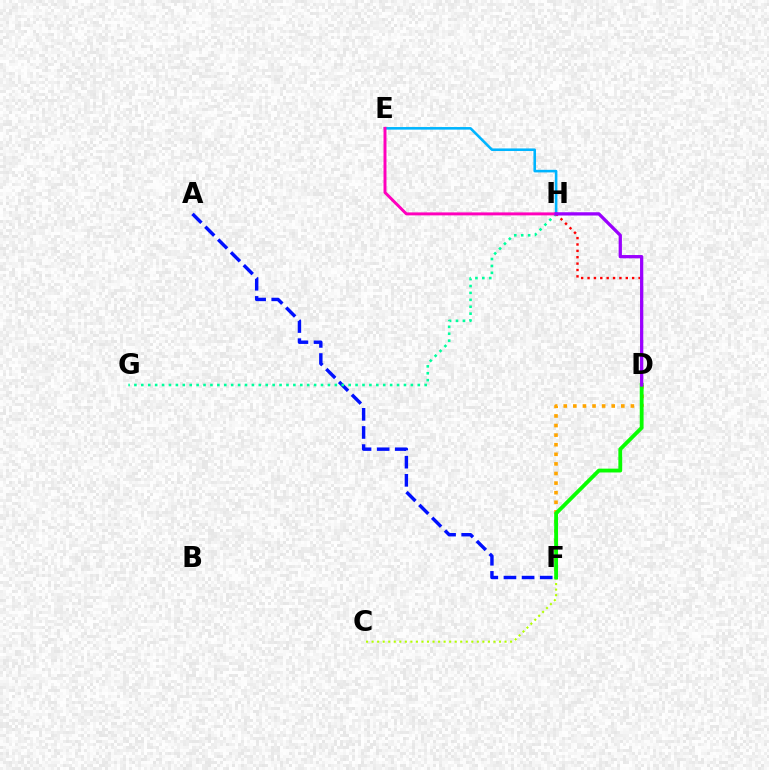{('A', 'F'): [{'color': '#0010ff', 'line_style': 'dashed', 'thickness': 2.46}], ('C', 'F'): [{'color': '#b3ff00', 'line_style': 'dotted', 'thickness': 1.5}], ('G', 'H'): [{'color': '#00ff9d', 'line_style': 'dotted', 'thickness': 1.88}], ('E', 'H'): [{'color': '#00b5ff', 'line_style': 'solid', 'thickness': 1.86}, {'color': '#ff00bd', 'line_style': 'solid', 'thickness': 2.13}], ('D', 'F'): [{'color': '#ffa500', 'line_style': 'dotted', 'thickness': 2.61}, {'color': '#08ff00', 'line_style': 'solid', 'thickness': 2.76}], ('D', 'H'): [{'color': '#ff0000', 'line_style': 'dotted', 'thickness': 1.73}, {'color': '#9b00ff', 'line_style': 'solid', 'thickness': 2.35}]}